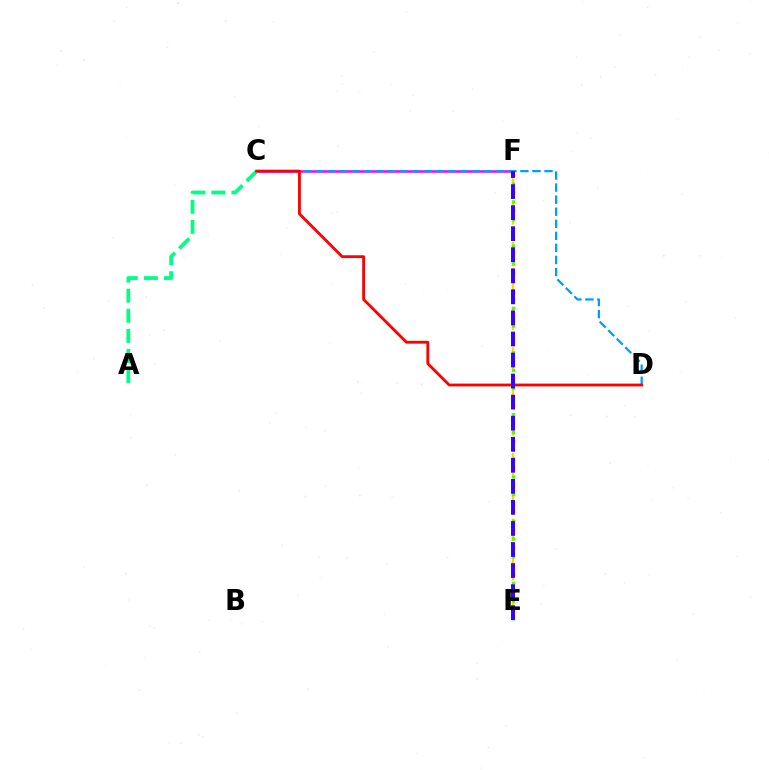{('E', 'F'): [{'color': '#ffd500', 'line_style': 'dashed', 'thickness': 1.79}, {'color': '#4fff00', 'line_style': 'dotted', 'thickness': 2.41}, {'color': '#3700ff', 'line_style': 'dashed', 'thickness': 2.86}], ('C', 'F'): [{'color': '#ff00ed', 'line_style': 'solid', 'thickness': 1.83}], ('A', 'C'): [{'color': '#00ff86', 'line_style': 'dashed', 'thickness': 2.73}], ('C', 'D'): [{'color': '#009eff', 'line_style': 'dashed', 'thickness': 1.64}, {'color': '#ff0000', 'line_style': 'solid', 'thickness': 2.03}]}